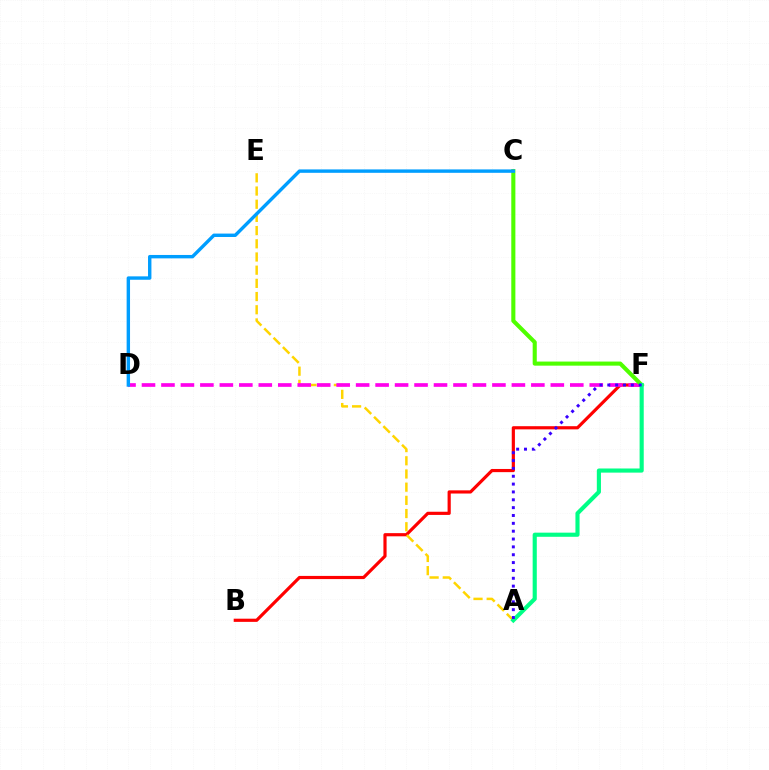{('B', 'F'): [{'color': '#ff0000', 'line_style': 'solid', 'thickness': 2.29}], ('A', 'E'): [{'color': '#ffd500', 'line_style': 'dashed', 'thickness': 1.79}], ('D', 'F'): [{'color': '#ff00ed', 'line_style': 'dashed', 'thickness': 2.64}], ('C', 'F'): [{'color': '#4fff00', 'line_style': 'solid', 'thickness': 2.95}], ('A', 'F'): [{'color': '#00ff86', 'line_style': 'solid', 'thickness': 2.98}, {'color': '#3700ff', 'line_style': 'dotted', 'thickness': 2.13}], ('C', 'D'): [{'color': '#009eff', 'line_style': 'solid', 'thickness': 2.45}]}